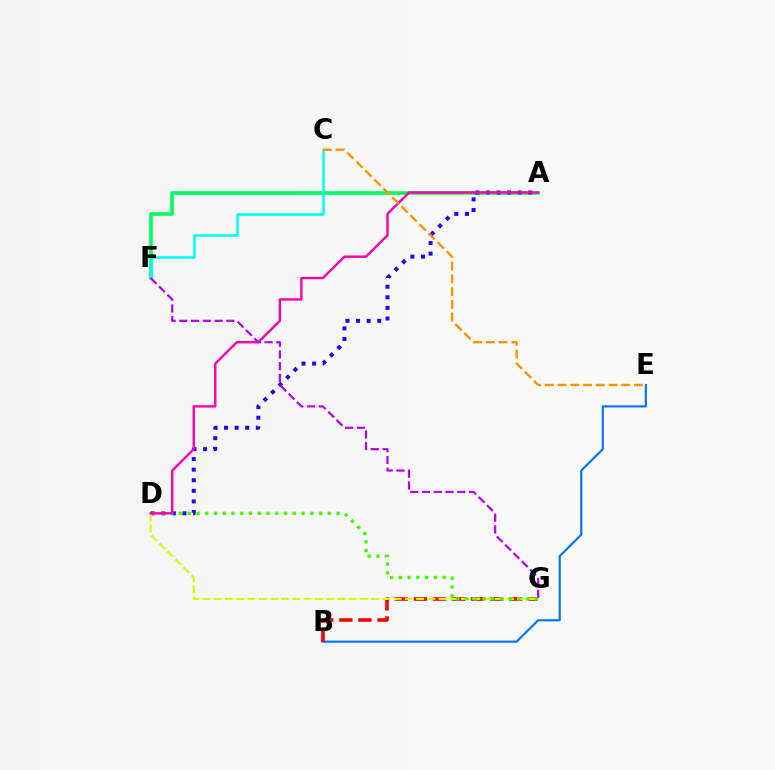{('A', 'F'): [{'color': '#00ff5c', 'line_style': 'solid', 'thickness': 2.6}], ('C', 'F'): [{'color': '#00fff6', 'line_style': 'solid', 'thickness': 1.82}], ('B', 'E'): [{'color': '#0074ff', 'line_style': 'solid', 'thickness': 1.55}], ('B', 'G'): [{'color': '#ff0000', 'line_style': 'dashed', 'thickness': 2.59}], ('A', 'D'): [{'color': '#2500ff', 'line_style': 'dotted', 'thickness': 2.88}, {'color': '#ff00ac', 'line_style': 'solid', 'thickness': 1.73}], ('D', 'G'): [{'color': '#d1ff00', 'line_style': 'dashed', 'thickness': 1.53}, {'color': '#3dff00', 'line_style': 'dotted', 'thickness': 2.38}], ('F', 'G'): [{'color': '#b900ff', 'line_style': 'dashed', 'thickness': 1.6}], ('C', 'E'): [{'color': '#ff9400', 'line_style': 'dashed', 'thickness': 1.73}]}